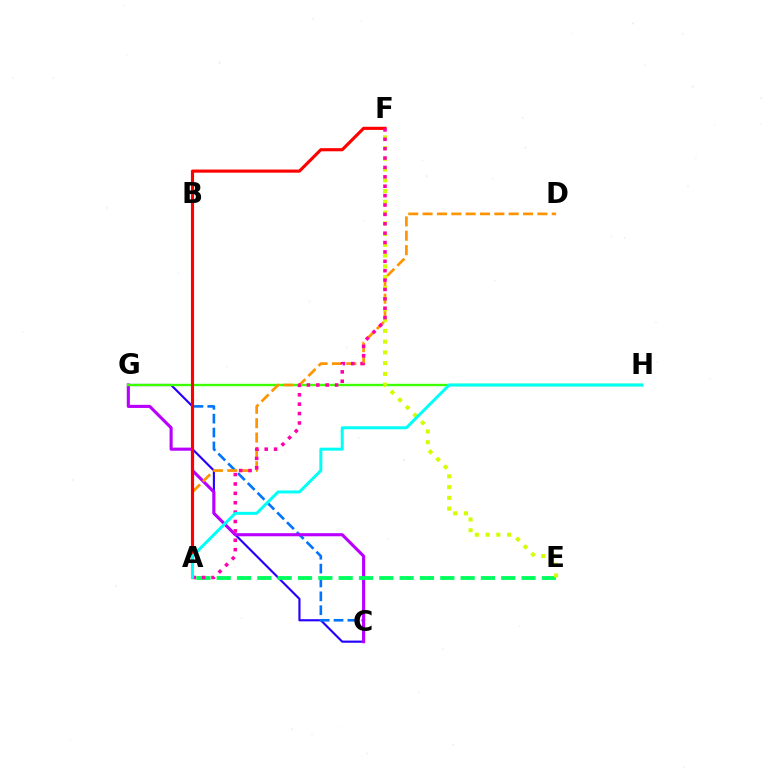{('C', 'G'): [{'color': '#2500ff', 'line_style': 'solid', 'thickness': 1.54}, {'color': '#b900ff', 'line_style': 'solid', 'thickness': 2.24}], ('B', 'C'): [{'color': '#0074ff', 'line_style': 'dashed', 'thickness': 1.88}], ('G', 'H'): [{'color': '#3dff00', 'line_style': 'solid', 'thickness': 1.72}], ('A', 'D'): [{'color': '#ff9400', 'line_style': 'dashed', 'thickness': 1.95}], ('A', 'E'): [{'color': '#00ff5c', 'line_style': 'dashed', 'thickness': 2.76}], ('E', 'F'): [{'color': '#d1ff00', 'line_style': 'dotted', 'thickness': 2.92}], ('A', 'F'): [{'color': '#ff0000', 'line_style': 'solid', 'thickness': 2.25}, {'color': '#ff00ac', 'line_style': 'dotted', 'thickness': 2.55}], ('A', 'H'): [{'color': '#00fff6', 'line_style': 'solid', 'thickness': 2.15}]}